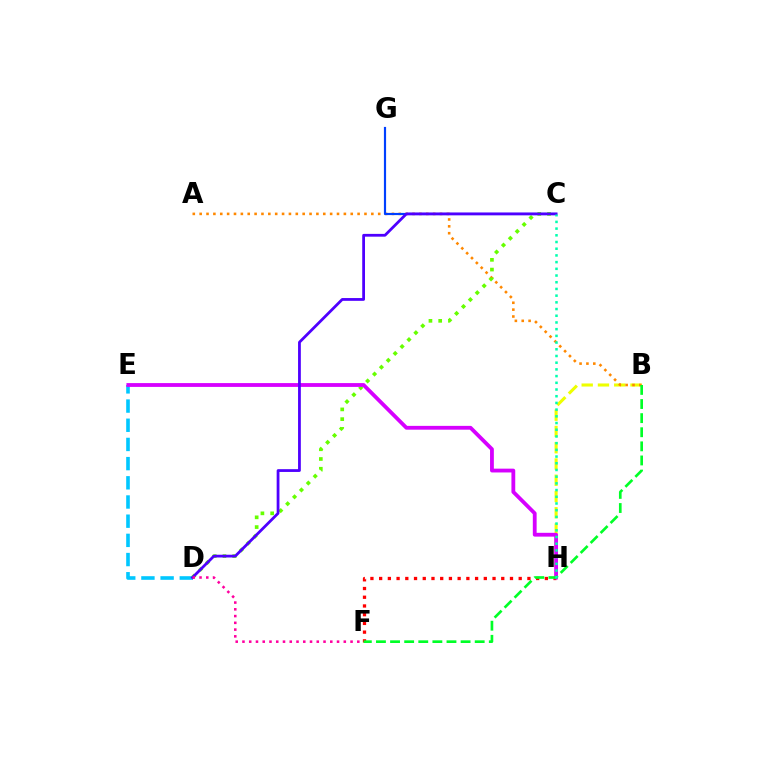{('B', 'H'): [{'color': '#eeff00', 'line_style': 'dashed', 'thickness': 2.21}], ('F', 'H'): [{'color': '#ff0000', 'line_style': 'dotted', 'thickness': 2.37}], ('A', 'B'): [{'color': '#ff8800', 'line_style': 'dotted', 'thickness': 1.87}], ('C', 'G'): [{'color': '#003fff', 'line_style': 'solid', 'thickness': 1.57}], ('C', 'D'): [{'color': '#66ff00', 'line_style': 'dotted', 'thickness': 2.65}, {'color': '#4f00ff', 'line_style': 'solid', 'thickness': 2.0}], ('D', 'E'): [{'color': '#00c7ff', 'line_style': 'dashed', 'thickness': 2.61}], ('E', 'H'): [{'color': '#d600ff', 'line_style': 'solid', 'thickness': 2.74}], ('B', 'F'): [{'color': '#00ff27', 'line_style': 'dashed', 'thickness': 1.92}], ('D', 'F'): [{'color': '#ff00a0', 'line_style': 'dotted', 'thickness': 1.84}], ('C', 'H'): [{'color': '#00ffaf', 'line_style': 'dotted', 'thickness': 1.82}]}